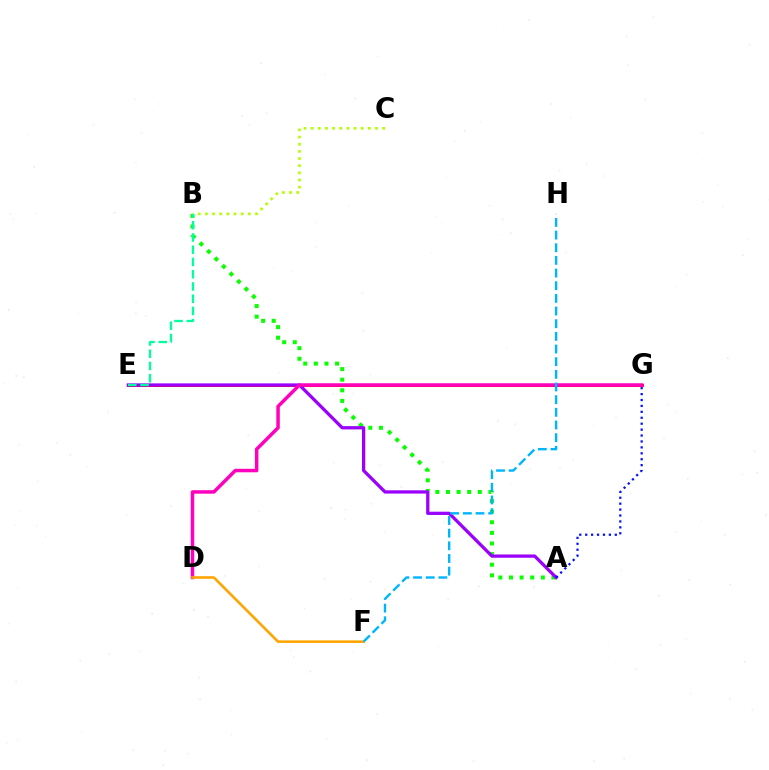{('A', 'B'): [{'color': '#08ff00', 'line_style': 'dotted', 'thickness': 2.88}], ('E', 'G'): [{'color': '#ff0000', 'line_style': 'solid', 'thickness': 2.09}], ('B', 'C'): [{'color': '#b3ff00', 'line_style': 'dotted', 'thickness': 1.94}], ('A', 'E'): [{'color': '#9b00ff', 'line_style': 'solid', 'thickness': 2.35}], ('A', 'G'): [{'color': '#0010ff', 'line_style': 'dotted', 'thickness': 1.61}], ('D', 'G'): [{'color': '#ff00bd', 'line_style': 'solid', 'thickness': 2.51}], ('D', 'F'): [{'color': '#ffa500', 'line_style': 'solid', 'thickness': 1.87}], ('F', 'H'): [{'color': '#00b5ff', 'line_style': 'dashed', 'thickness': 1.72}], ('B', 'E'): [{'color': '#00ff9d', 'line_style': 'dashed', 'thickness': 1.66}]}